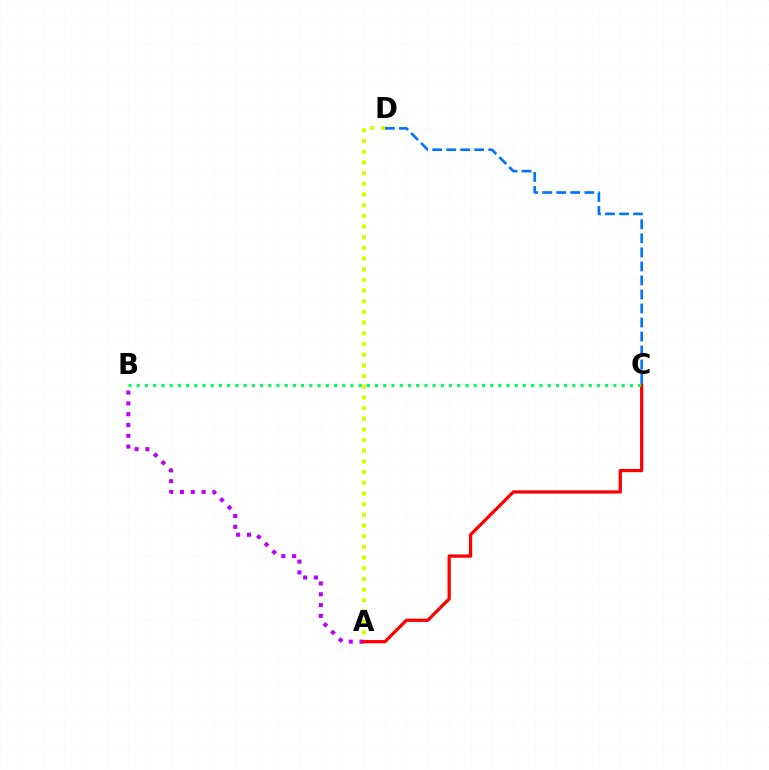{('A', 'D'): [{'color': '#d1ff00', 'line_style': 'dotted', 'thickness': 2.9}], ('A', 'B'): [{'color': '#b900ff', 'line_style': 'dotted', 'thickness': 2.94}], ('A', 'C'): [{'color': '#ff0000', 'line_style': 'solid', 'thickness': 2.33}], ('B', 'C'): [{'color': '#00ff5c', 'line_style': 'dotted', 'thickness': 2.23}], ('C', 'D'): [{'color': '#0074ff', 'line_style': 'dashed', 'thickness': 1.91}]}